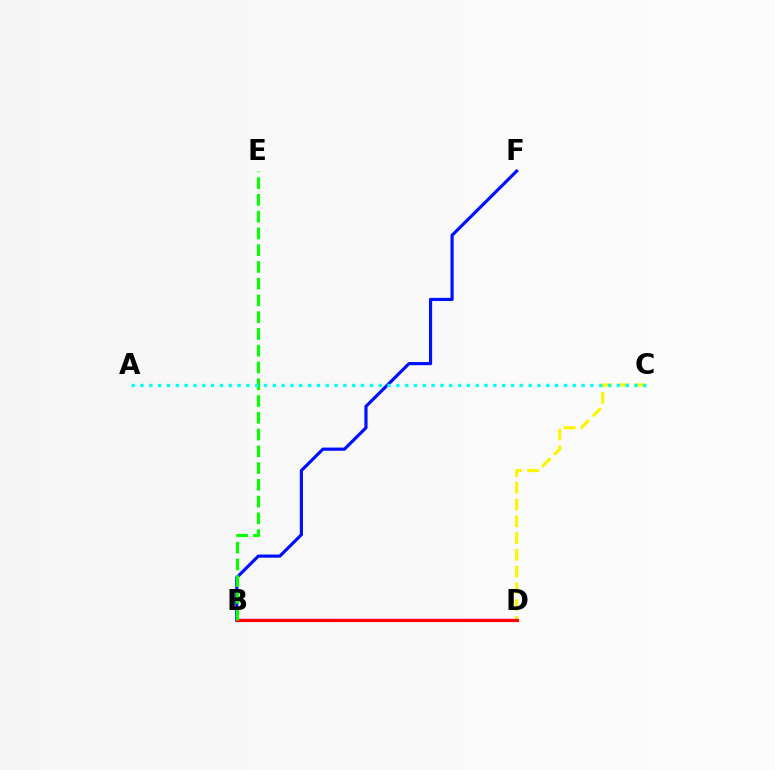{('B', 'F'): [{'color': '#0010ff', 'line_style': 'solid', 'thickness': 2.28}], ('C', 'D'): [{'color': '#fcf500', 'line_style': 'dashed', 'thickness': 2.28}], ('B', 'D'): [{'color': '#ee00ff', 'line_style': 'solid', 'thickness': 1.65}, {'color': '#ff0000', 'line_style': 'solid', 'thickness': 2.26}], ('B', 'E'): [{'color': '#08ff00', 'line_style': 'dashed', 'thickness': 2.28}], ('A', 'C'): [{'color': '#00fff6', 'line_style': 'dotted', 'thickness': 2.4}]}